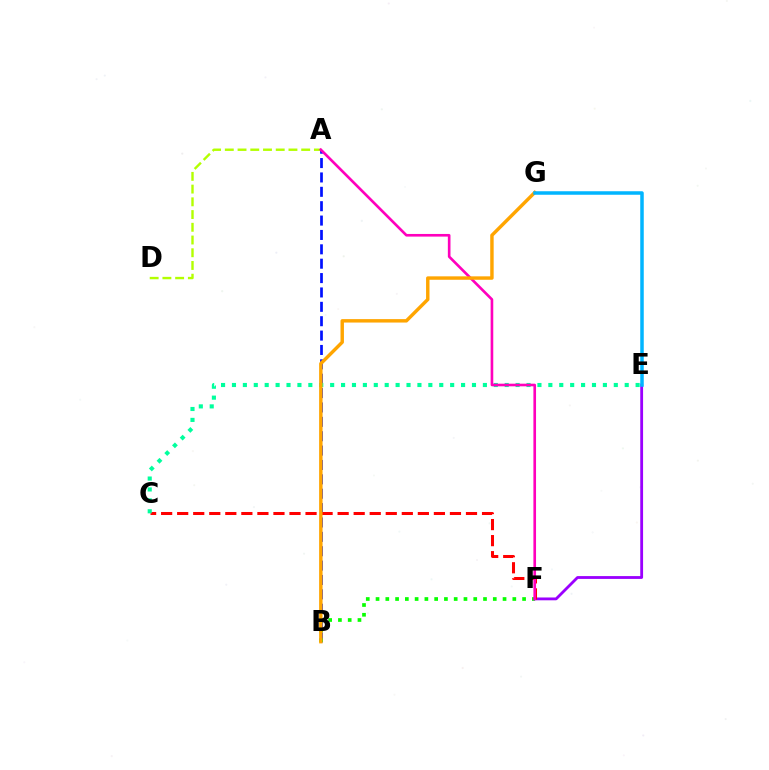{('A', 'B'): [{'color': '#0010ff', 'line_style': 'dashed', 'thickness': 1.95}], ('B', 'F'): [{'color': '#08ff00', 'line_style': 'dotted', 'thickness': 2.65}], ('E', 'F'): [{'color': '#9b00ff', 'line_style': 'solid', 'thickness': 2.03}], ('C', 'F'): [{'color': '#ff0000', 'line_style': 'dashed', 'thickness': 2.18}], ('A', 'D'): [{'color': '#b3ff00', 'line_style': 'dashed', 'thickness': 1.73}], ('C', 'E'): [{'color': '#00ff9d', 'line_style': 'dotted', 'thickness': 2.96}], ('A', 'F'): [{'color': '#ff00bd', 'line_style': 'solid', 'thickness': 1.9}], ('B', 'G'): [{'color': '#ffa500', 'line_style': 'solid', 'thickness': 2.47}], ('E', 'G'): [{'color': '#00b5ff', 'line_style': 'solid', 'thickness': 2.53}]}